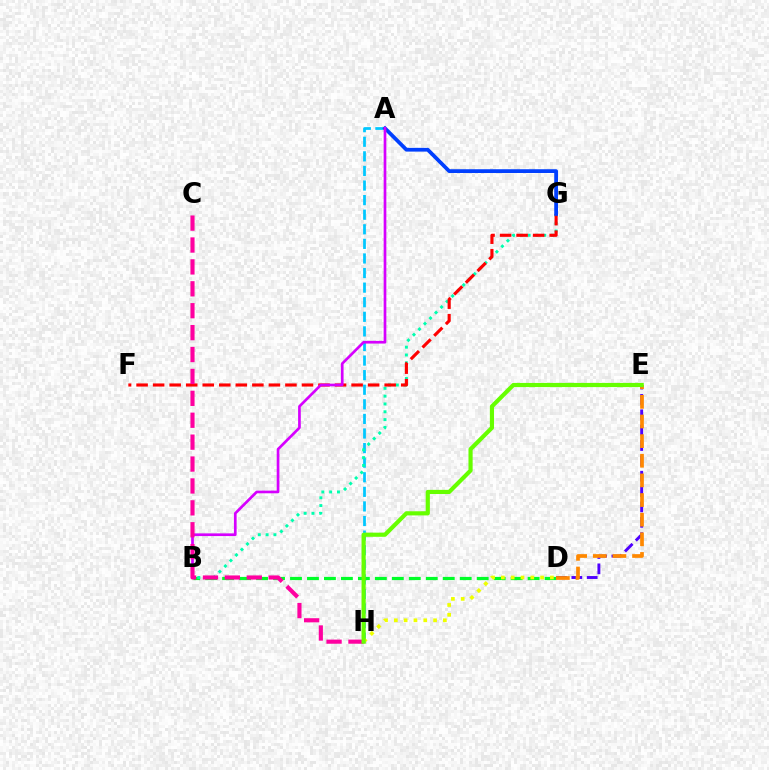{('A', 'H'): [{'color': '#00c7ff', 'line_style': 'dashed', 'thickness': 1.98}], ('B', 'D'): [{'color': '#00ff27', 'line_style': 'dashed', 'thickness': 2.31}], ('B', 'G'): [{'color': '#00ffaf', 'line_style': 'dotted', 'thickness': 2.12}], ('F', 'G'): [{'color': '#ff0000', 'line_style': 'dashed', 'thickness': 2.25}], ('A', 'G'): [{'color': '#003fff', 'line_style': 'solid', 'thickness': 2.71}], ('D', 'E'): [{'color': '#4f00ff', 'line_style': 'dashed', 'thickness': 2.09}, {'color': '#ff8800', 'line_style': 'dashed', 'thickness': 2.67}], ('A', 'B'): [{'color': '#d600ff', 'line_style': 'solid', 'thickness': 1.94}], ('C', 'H'): [{'color': '#ff00a0', 'line_style': 'dashed', 'thickness': 2.98}], ('D', 'H'): [{'color': '#eeff00', 'line_style': 'dotted', 'thickness': 2.66}], ('E', 'H'): [{'color': '#66ff00', 'line_style': 'solid', 'thickness': 3.0}]}